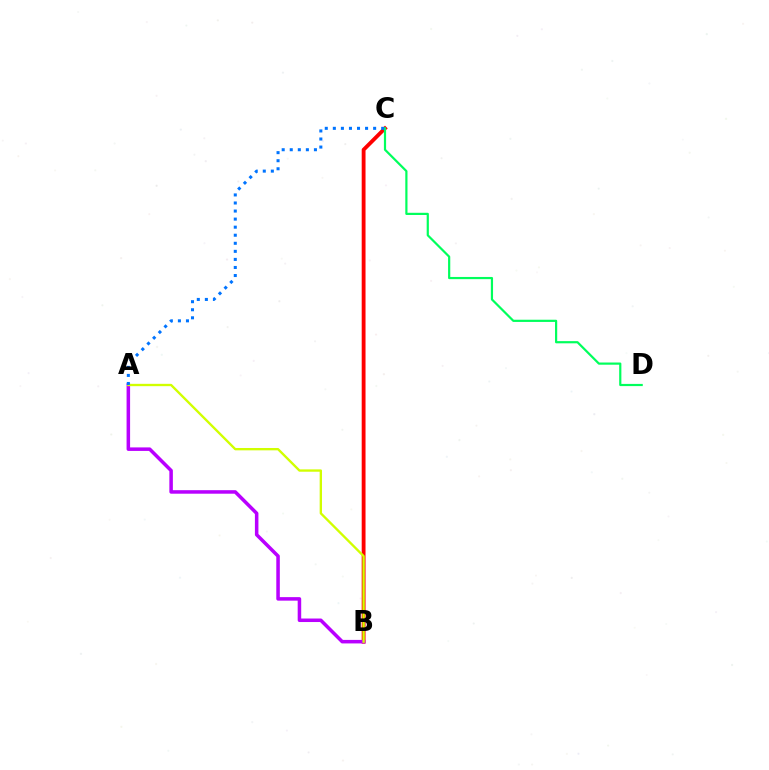{('B', 'C'): [{'color': '#ff0000', 'line_style': 'solid', 'thickness': 2.76}], ('C', 'D'): [{'color': '#00ff5c', 'line_style': 'solid', 'thickness': 1.58}], ('A', 'B'): [{'color': '#b900ff', 'line_style': 'solid', 'thickness': 2.53}, {'color': '#d1ff00', 'line_style': 'solid', 'thickness': 1.69}], ('A', 'C'): [{'color': '#0074ff', 'line_style': 'dotted', 'thickness': 2.19}]}